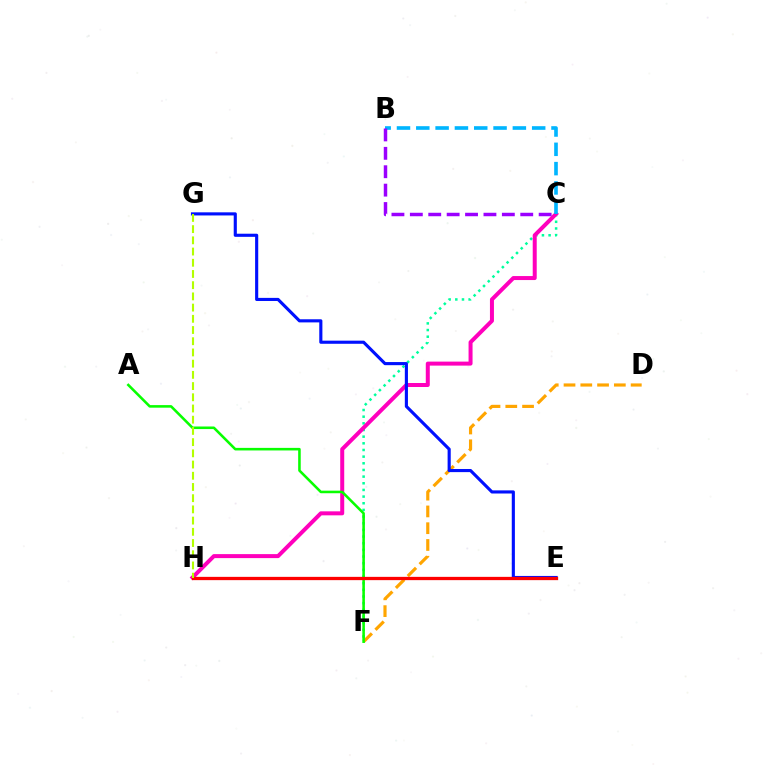{('D', 'F'): [{'color': '#ffa500', 'line_style': 'dashed', 'thickness': 2.28}], ('C', 'F'): [{'color': '#00ff9d', 'line_style': 'dotted', 'thickness': 1.81}], ('C', 'H'): [{'color': '#ff00bd', 'line_style': 'solid', 'thickness': 2.88}], ('B', 'C'): [{'color': '#00b5ff', 'line_style': 'dashed', 'thickness': 2.62}, {'color': '#9b00ff', 'line_style': 'dashed', 'thickness': 2.5}], ('A', 'F'): [{'color': '#08ff00', 'line_style': 'solid', 'thickness': 1.85}], ('E', 'G'): [{'color': '#0010ff', 'line_style': 'solid', 'thickness': 2.25}], ('E', 'H'): [{'color': '#ff0000', 'line_style': 'solid', 'thickness': 2.36}], ('G', 'H'): [{'color': '#b3ff00', 'line_style': 'dashed', 'thickness': 1.52}]}